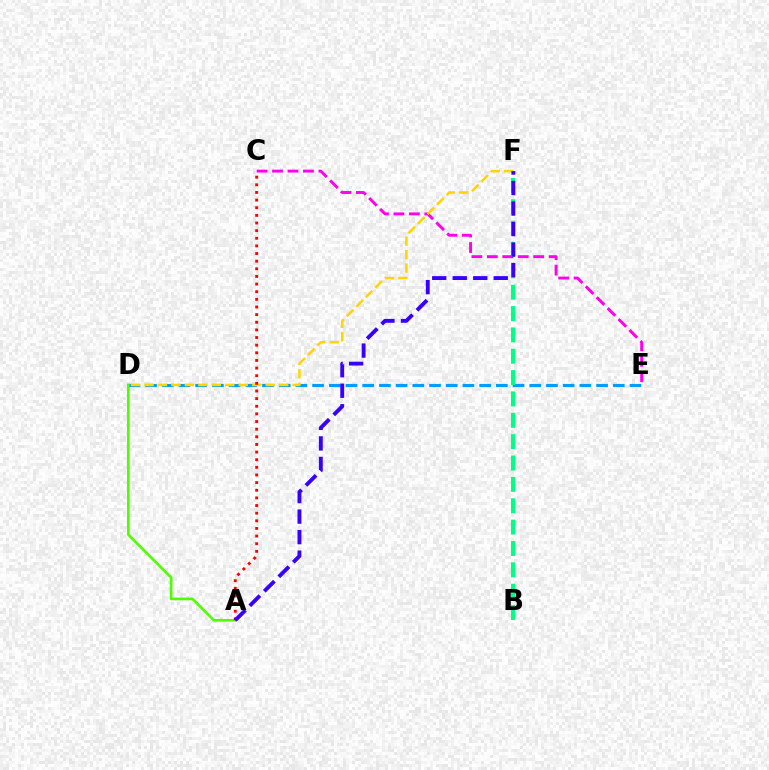{('D', 'E'): [{'color': '#009eff', 'line_style': 'dashed', 'thickness': 2.27}], ('C', 'E'): [{'color': '#ff00ed', 'line_style': 'dashed', 'thickness': 2.1}], ('A', 'D'): [{'color': '#4fff00', 'line_style': 'solid', 'thickness': 1.91}], ('D', 'F'): [{'color': '#ffd500', 'line_style': 'dashed', 'thickness': 1.83}], ('A', 'C'): [{'color': '#ff0000', 'line_style': 'dotted', 'thickness': 2.07}], ('B', 'F'): [{'color': '#00ff86', 'line_style': 'dashed', 'thickness': 2.9}], ('A', 'F'): [{'color': '#3700ff', 'line_style': 'dashed', 'thickness': 2.79}]}